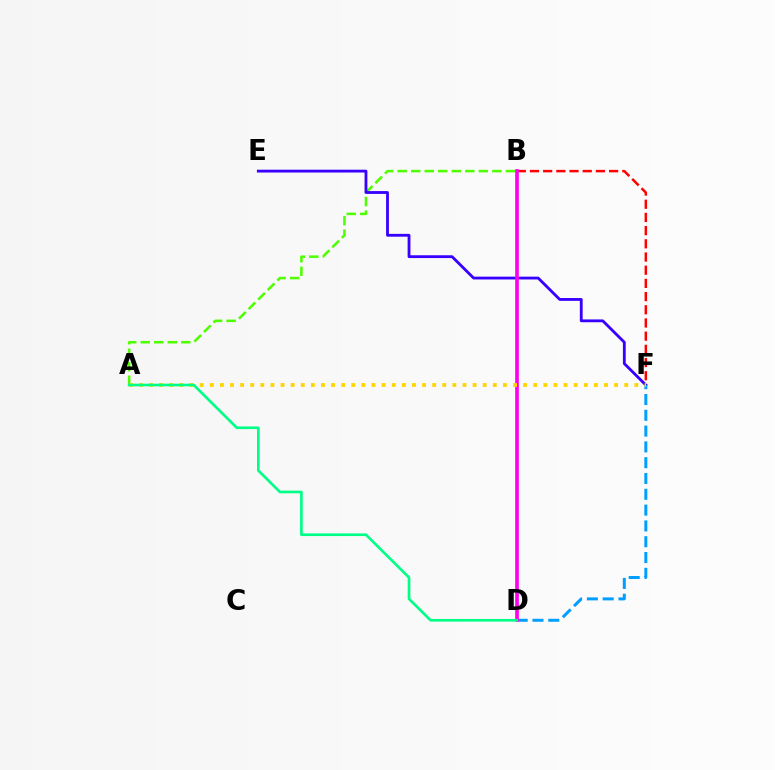{('A', 'B'): [{'color': '#4fff00', 'line_style': 'dashed', 'thickness': 1.84}], ('B', 'F'): [{'color': '#ff0000', 'line_style': 'dashed', 'thickness': 1.79}], ('E', 'F'): [{'color': '#3700ff', 'line_style': 'solid', 'thickness': 2.03}], ('D', 'F'): [{'color': '#009eff', 'line_style': 'dashed', 'thickness': 2.15}], ('B', 'D'): [{'color': '#ff00ed', 'line_style': 'solid', 'thickness': 2.63}], ('A', 'F'): [{'color': '#ffd500', 'line_style': 'dotted', 'thickness': 2.75}], ('A', 'D'): [{'color': '#00ff86', 'line_style': 'solid', 'thickness': 1.92}]}